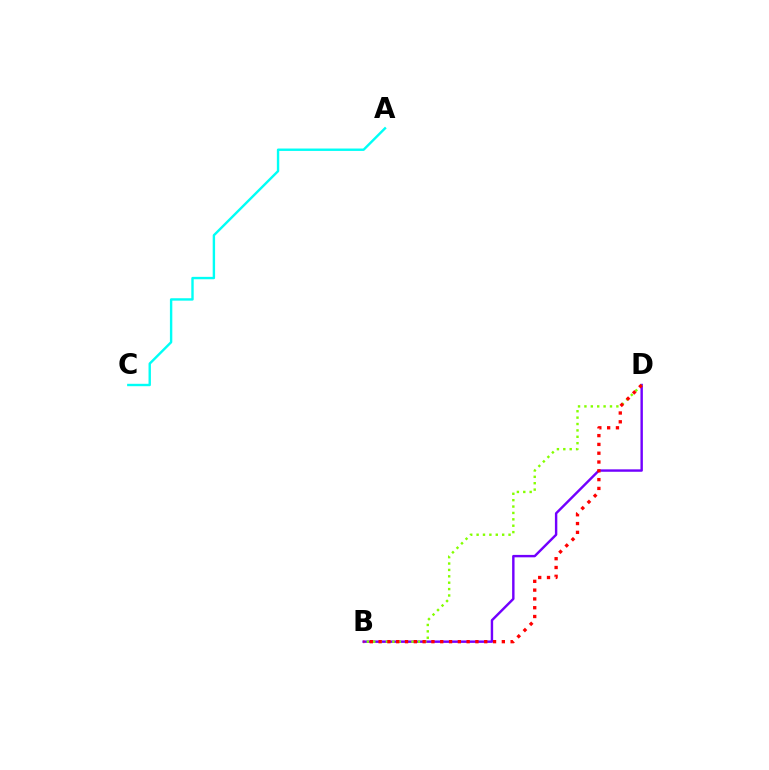{('B', 'D'): [{'color': '#7200ff', 'line_style': 'solid', 'thickness': 1.74}, {'color': '#84ff00', 'line_style': 'dotted', 'thickness': 1.74}, {'color': '#ff0000', 'line_style': 'dotted', 'thickness': 2.39}], ('A', 'C'): [{'color': '#00fff6', 'line_style': 'solid', 'thickness': 1.73}]}